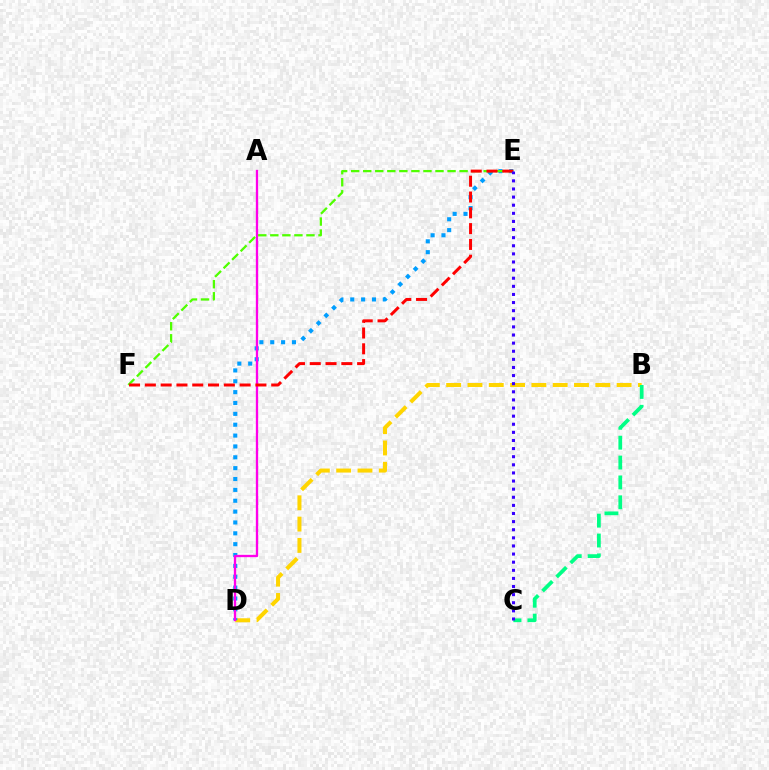{('B', 'D'): [{'color': '#ffd500', 'line_style': 'dashed', 'thickness': 2.89}], ('B', 'C'): [{'color': '#00ff86', 'line_style': 'dashed', 'thickness': 2.7}], ('D', 'E'): [{'color': '#009eff', 'line_style': 'dotted', 'thickness': 2.95}], ('A', 'D'): [{'color': '#ff00ed', 'line_style': 'solid', 'thickness': 1.67}], ('E', 'F'): [{'color': '#4fff00', 'line_style': 'dashed', 'thickness': 1.64}, {'color': '#ff0000', 'line_style': 'dashed', 'thickness': 2.15}], ('C', 'E'): [{'color': '#3700ff', 'line_style': 'dotted', 'thickness': 2.2}]}